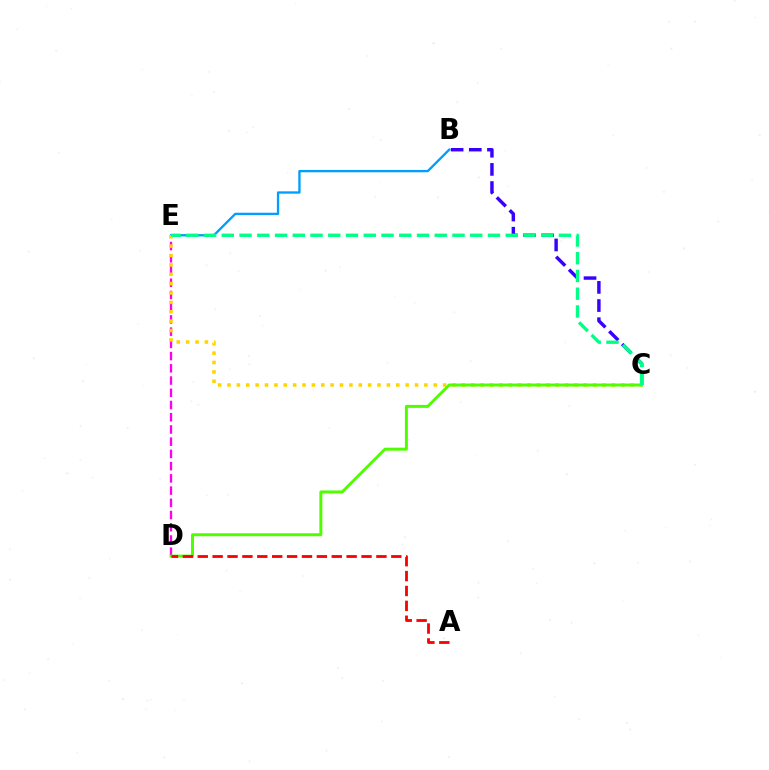{('D', 'E'): [{'color': '#ff00ed', 'line_style': 'dashed', 'thickness': 1.66}], ('B', 'C'): [{'color': '#3700ff', 'line_style': 'dashed', 'thickness': 2.47}], ('B', 'E'): [{'color': '#009eff', 'line_style': 'solid', 'thickness': 1.68}], ('C', 'E'): [{'color': '#ffd500', 'line_style': 'dotted', 'thickness': 2.55}, {'color': '#00ff86', 'line_style': 'dashed', 'thickness': 2.41}], ('C', 'D'): [{'color': '#4fff00', 'line_style': 'solid', 'thickness': 2.14}], ('A', 'D'): [{'color': '#ff0000', 'line_style': 'dashed', 'thickness': 2.02}]}